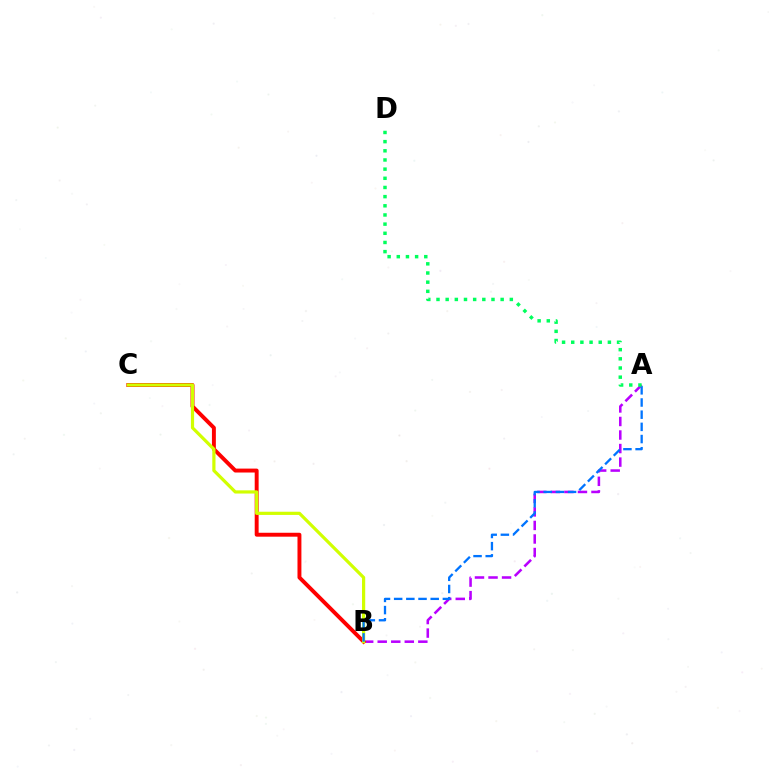{('A', 'B'): [{'color': '#b900ff', 'line_style': 'dashed', 'thickness': 1.84}, {'color': '#0074ff', 'line_style': 'dashed', 'thickness': 1.65}], ('B', 'C'): [{'color': '#ff0000', 'line_style': 'solid', 'thickness': 2.82}, {'color': '#d1ff00', 'line_style': 'solid', 'thickness': 2.3}], ('A', 'D'): [{'color': '#00ff5c', 'line_style': 'dotted', 'thickness': 2.49}]}